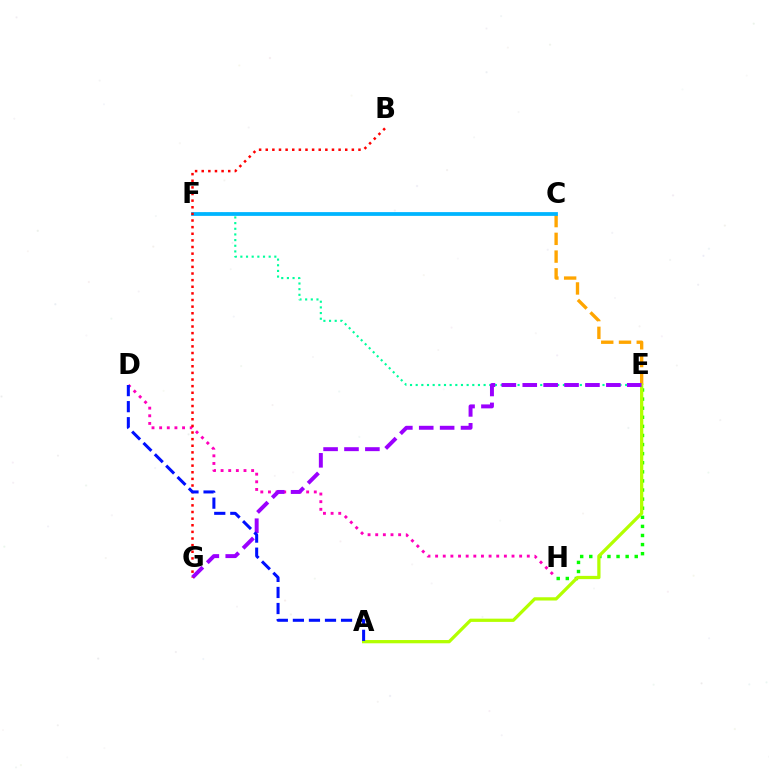{('D', 'H'): [{'color': '#ff00bd', 'line_style': 'dotted', 'thickness': 2.08}], ('C', 'E'): [{'color': '#ffa500', 'line_style': 'dashed', 'thickness': 2.41}], ('E', 'H'): [{'color': '#08ff00', 'line_style': 'dotted', 'thickness': 2.47}], ('A', 'E'): [{'color': '#b3ff00', 'line_style': 'solid', 'thickness': 2.34}], ('E', 'F'): [{'color': '#00ff9d', 'line_style': 'dotted', 'thickness': 1.54}], ('C', 'F'): [{'color': '#00b5ff', 'line_style': 'solid', 'thickness': 2.72}], ('E', 'G'): [{'color': '#9b00ff', 'line_style': 'dashed', 'thickness': 2.84}], ('B', 'G'): [{'color': '#ff0000', 'line_style': 'dotted', 'thickness': 1.8}], ('A', 'D'): [{'color': '#0010ff', 'line_style': 'dashed', 'thickness': 2.18}]}